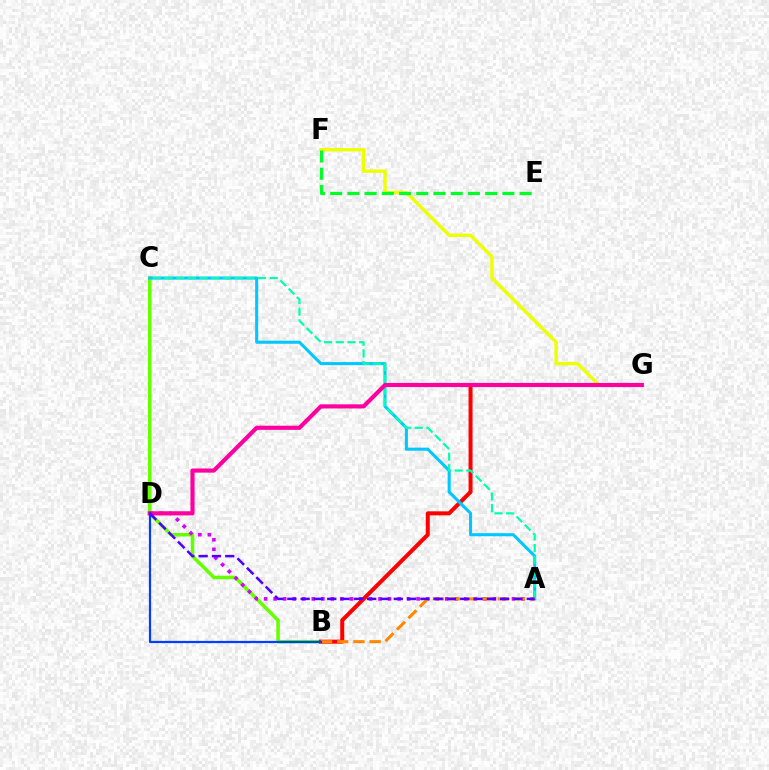{('F', 'G'): [{'color': '#eeff00', 'line_style': 'solid', 'thickness': 2.44}], ('B', 'C'): [{'color': '#66ff00', 'line_style': 'solid', 'thickness': 2.52}], ('A', 'D'): [{'color': '#d600ff', 'line_style': 'dotted', 'thickness': 2.59}, {'color': '#4f00ff', 'line_style': 'dashed', 'thickness': 1.81}], ('B', 'G'): [{'color': '#ff0000', 'line_style': 'solid', 'thickness': 2.88}], ('A', 'C'): [{'color': '#00c7ff', 'line_style': 'solid', 'thickness': 2.2}, {'color': '#00ffaf', 'line_style': 'dashed', 'thickness': 1.59}], ('A', 'B'): [{'color': '#ff8800', 'line_style': 'dashed', 'thickness': 2.2}], ('D', 'G'): [{'color': '#ff00a0', 'line_style': 'solid', 'thickness': 2.98}], ('B', 'D'): [{'color': '#003fff', 'line_style': 'solid', 'thickness': 1.6}], ('E', 'F'): [{'color': '#00ff27', 'line_style': 'dashed', 'thickness': 2.34}]}